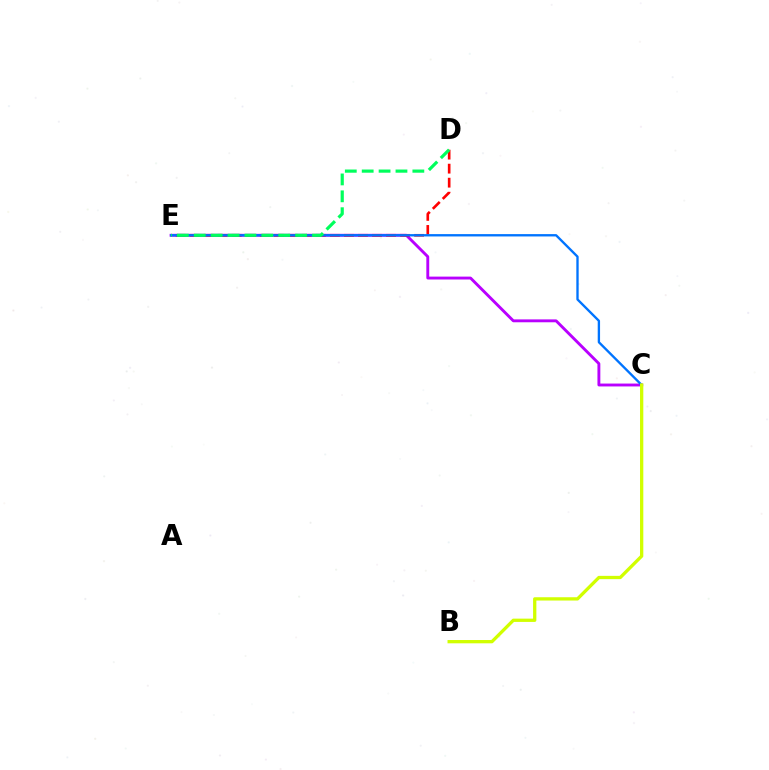{('C', 'E'): [{'color': '#b900ff', 'line_style': 'solid', 'thickness': 2.08}, {'color': '#0074ff', 'line_style': 'solid', 'thickness': 1.69}], ('D', 'E'): [{'color': '#ff0000', 'line_style': 'dashed', 'thickness': 1.91}, {'color': '#00ff5c', 'line_style': 'dashed', 'thickness': 2.29}], ('B', 'C'): [{'color': '#d1ff00', 'line_style': 'solid', 'thickness': 2.37}]}